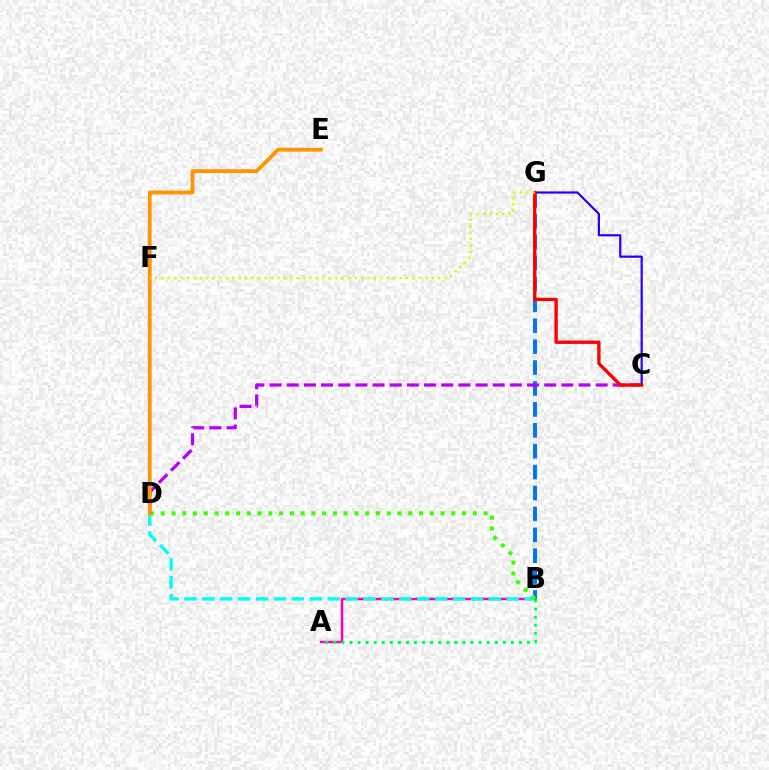{('A', 'B'): [{'color': '#ff00ac', 'line_style': 'solid', 'thickness': 1.78}, {'color': '#00ff5c', 'line_style': 'dotted', 'thickness': 2.19}], ('B', 'D'): [{'color': '#00fff6', 'line_style': 'dashed', 'thickness': 2.43}, {'color': '#3dff00', 'line_style': 'dotted', 'thickness': 2.92}], ('B', 'G'): [{'color': '#0074ff', 'line_style': 'dashed', 'thickness': 2.84}], ('C', 'D'): [{'color': '#b900ff', 'line_style': 'dashed', 'thickness': 2.33}], ('C', 'G'): [{'color': '#2500ff', 'line_style': 'solid', 'thickness': 1.58}, {'color': '#ff0000', 'line_style': 'solid', 'thickness': 2.41}], ('D', 'E'): [{'color': '#ff9400', 'line_style': 'solid', 'thickness': 2.74}], ('F', 'G'): [{'color': '#d1ff00', 'line_style': 'dotted', 'thickness': 1.75}]}